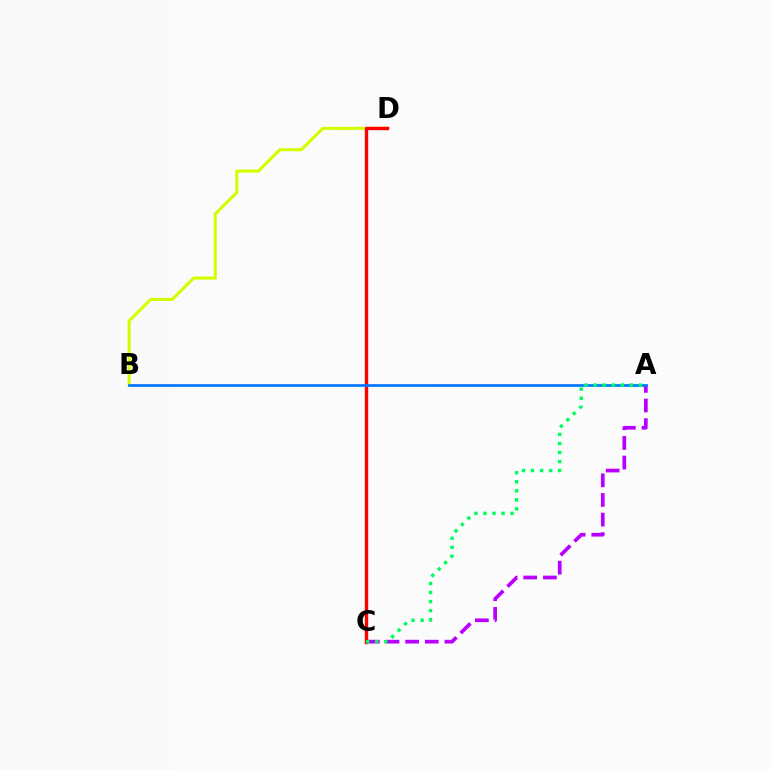{('B', 'D'): [{'color': '#d1ff00', 'line_style': 'solid', 'thickness': 2.22}], ('A', 'C'): [{'color': '#b900ff', 'line_style': 'dashed', 'thickness': 2.67}, {'color': '#00ff5c', 'line_style': 'dotted', 'thickness': 2.46}], ('C', 'D'): [{'color': '#ff0000', 'line_style': 'solid', 'thickness': 2.45}], ('A', 'B'): [{'color': '#0074ff', 'line_style': 'solid', 'thickness': 1.93}]}